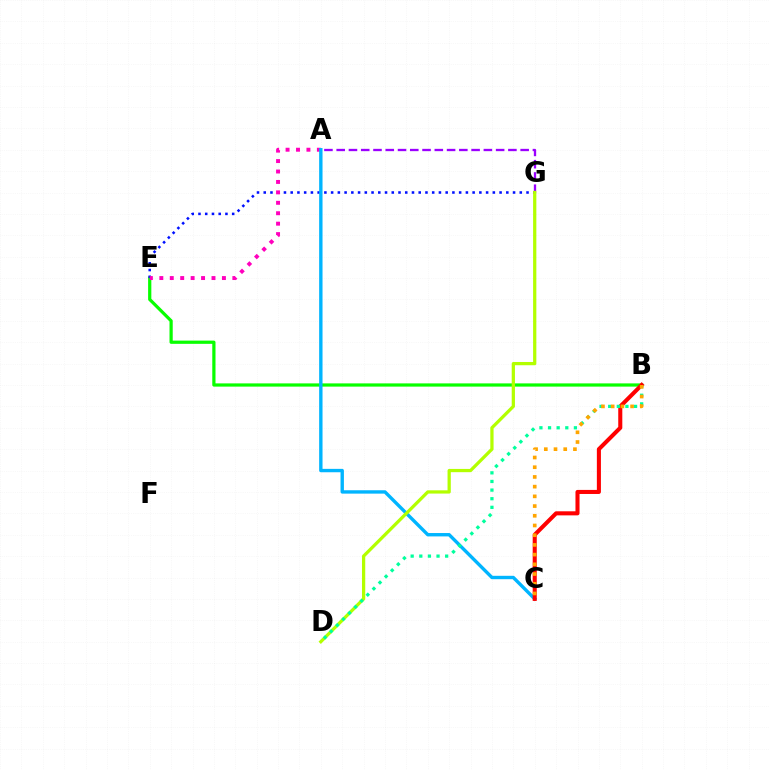{('A', 'G'): [{'color': '#9b00ff', 'line_style': 'dashed', 'thickness': 1.67}], ('B', 'E'): [{'color': '#08ff00', 'line_style': 'solid', 'thickness': 2.32}], ('E', 'G'): [{'color': '#0010ff', 'line_style': 'dotted', 'thickness': 1.83}], ('A', 'E'): [{'color': '#ff00bd', 'line_style': 'dotted', 'thickness': 2.83}], ('A', 'C'): [{'color': '#00b5ff', 'line_style': 'solid', 'thickness': 2.43}], ('B', 'C'): [{'color': '#ff0000', 'line_style': 'solid', 'thickness': 2.93}, {'color': '#ffa500', 'line_style': 'dotted', 'thickness': 2.64}], ('D', 'G'): [{'color': '#b3ff00', 'line_style': 'solid', 'thickness': 2.34}], ('B', 'D'): [{'color': '#00ff9d', 'line_style': 'dotted', 'thickness': 2.34}]}